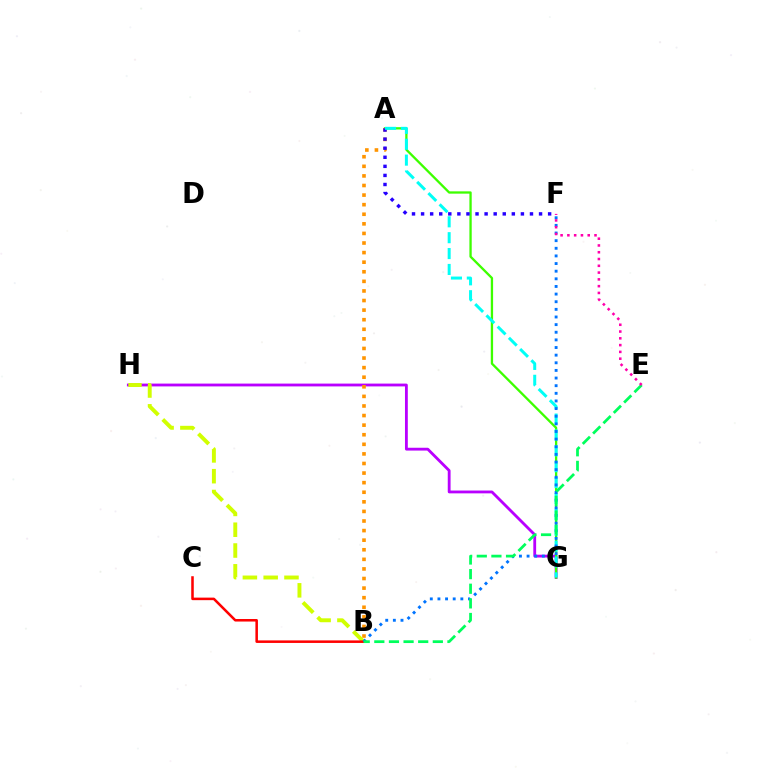{('G', 'H'): [{'color': '#b900ff', 'line_style': 'solid', 'thickness': 2.03}], ('A', 'G'): [{'color': '#3dff00', 'line_style': 'solid', 'thickness': 1.66}, {'color': '#00fff6', 'line_style': 'dashed', 'thickness': 2.16}], ('A', 'B'): [{'color': '#ff9400', 'line_style': 'dotted', 'thickness': 2.6}], ('B', 'H'): [{'color': '#d1ff00', 'line_style': 'dashed', 'thickness': 2.83}], ('A', 'F'): [{'color': '#2500ff', 'line_style': 'dotted', 'thickness': 2.47}], ('B', 'C'): [{'color': '#ff0000', 'line_style': 'solid', 'thickness': 1.83}], ('B', 'F'): [{'color': '#0074ff', 'line_style': 'dotted', 'thickness': 2.07}], ('B', 'E'): [{'color': '#00ff5c', 'line_style': 'dashed', 'thickness': 1.99}], ('E', 'F'): [{'color': '#ff00ac', 'line_style': 'dotted', 'thickness': 1.84}]}